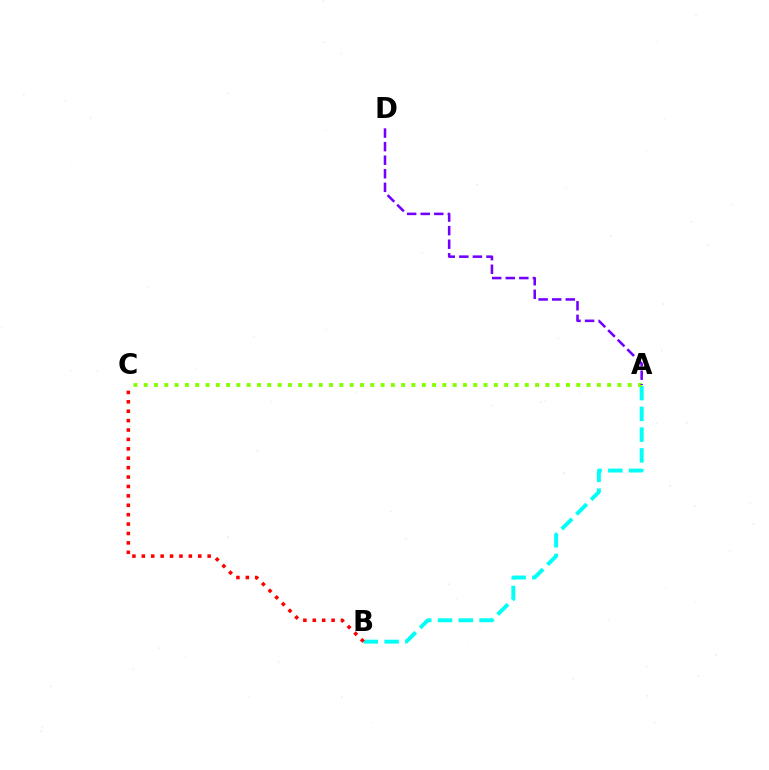{('A', 'B'): [{'color': '#00fff6', 'line_style': 'dashed', 'thickness': 2.82}], ('A', 'C'): [{'color': '#84ff00', 'line_style': 'dotted', 'thickness': 2.8}], ('A', 'D'): [{'color': '#7200ff', 'line_style': 'dashed', 'thickness': 1.84}], ('B', 'C'): [{'color': '#ff0000', 'line_style': 'dotted', 'thickness': 2.56}]}